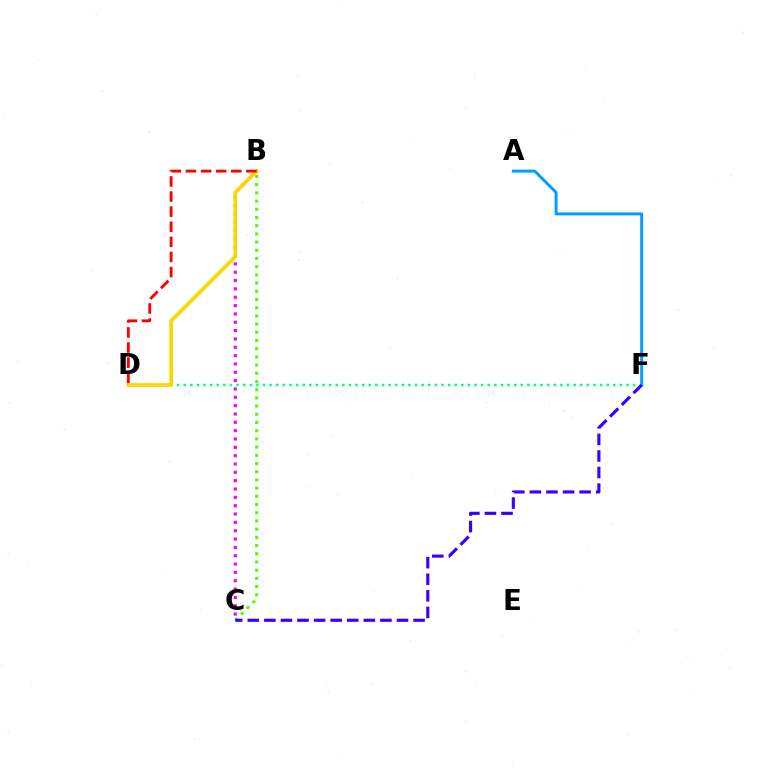{('B', 'C'): [{'color': '#ff00ed', 'line_style': 'dotted', 'thickness': 2.27}, {'color': '#4fff00', 'line_style': 'dotted', 'thickness': 2.23}], ('D', 'F'): [{'color': '#00ff86', 'line_style': 'dotted', 'thickness': 1.8}], ('A', 'F'): [{'color': '#009eff', 'line_style': 'solid', 'thickness': 2.13}], ('C', 'F'): [{'color': '#3700ff', 'line_style': 'dashed', 'thickness': 2.25}], ('B', 'D'): [{'color': '#ffd500', 'line_style': 'solid', 'thickness': 2.63}, {'color': '#ff0000', 'line_style': 'dashed', 'thickness': 2.05}]}